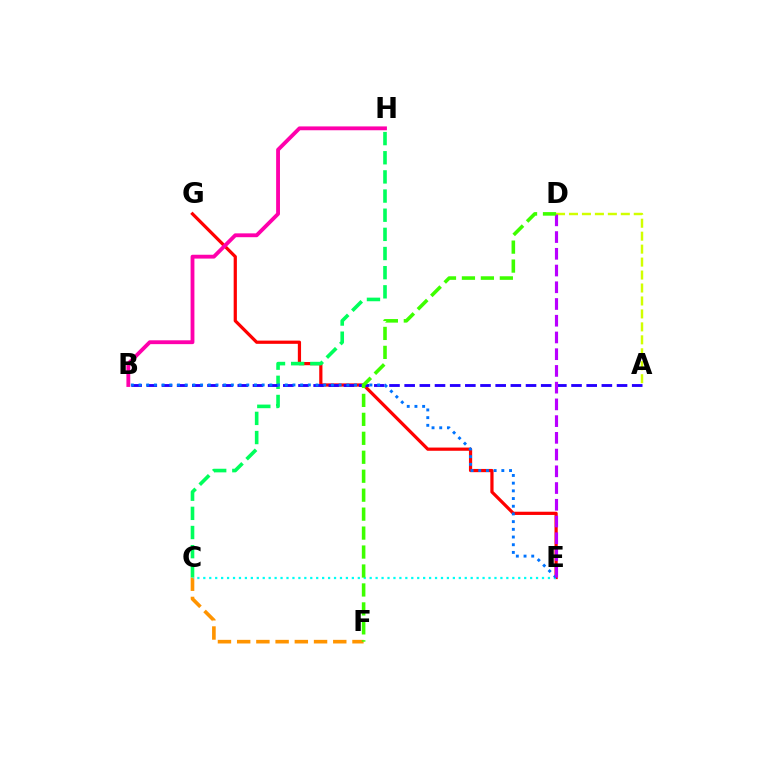{('A', 'D'): [{'color': '#d1ff00', 'line_style': 'dashed', 'thickness': 1.76}], ('C', 'F'): [{'color': '#ff9400', 'line_style': 'dashed', 'thickness': 2.61}], ('E', 'G'): [{'color': '#ff0000', 'line_style': 'solid', 'thickness': 2.32}], ('C', 'H'): [{'color': '#00ff5c', 'line_style': 'dashed', 'thickness': 2.6}], ('C', 'E'): [{'color': '#00fff6', 'line_style': 'dotted', 'thickness': 1.61}], ('A', 'B'): [{'color': '#2500ff', 'line_style': 'dashed', 'thickness': 2.06}], ('B', 'E'): [{'color': '#0074ff', 'line_style': 'dotted', 'thickness': 2.09}], ('D', 'E'): [{'color': '#b900ff', 'line_style': 'dashed', 'thickness': 2.27}], ('D', 'F'): [{'color': '#3dff00', 'line_style': 'dashed', 'thickness': 2.58}], ('B', 'H'): [{'color': '#ff00ac', 'line_style': 'solid', 'thickness': 2.76}]}